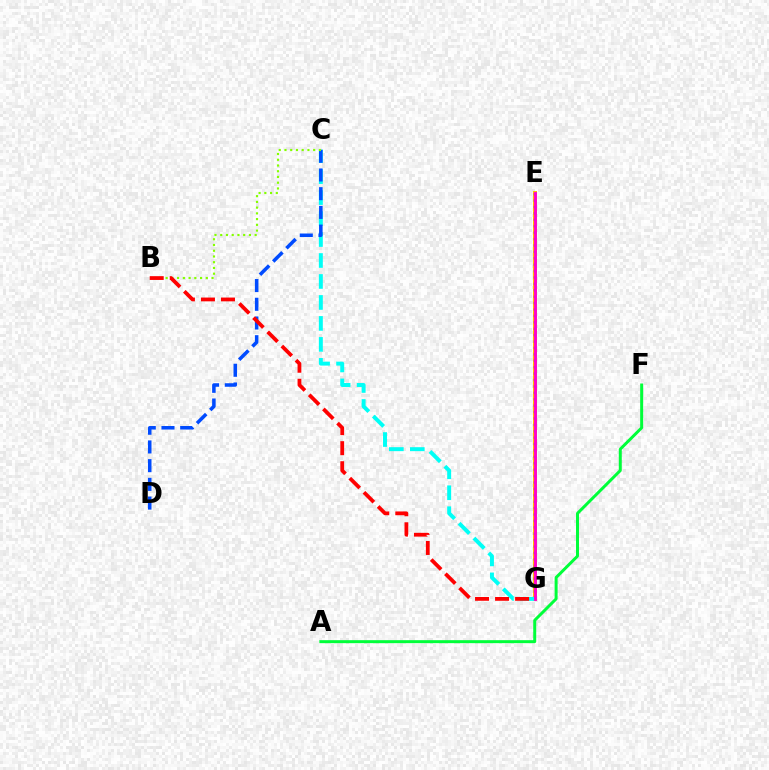{('E', 'G'): [{'color': '#ffbd00', 'line_style': 'solid', 'thickness': 2.86}, {'color': '#7200ff', 'line_style': 'dotted', 'thickness': 1.74}, {'color': '#ff00cf', 'line_style': 'solid', 'thickness': 2.06}], ('C', 'G'): [{'color': '#00fff6', 'line_style': 'dashed', 'thickness': 2.85}], ('C', 'D'): [{'color': '#004bff', 'line_style': 'dashed', 'thickness': 2.54}], ('B', 'C'): [{'color': '#84ff00', 'line_style': 'dotted', 'thickness': 1.56}], ('A', 'F'): [{'color': '#00ff39', 'line_style': 'solid', 'thickness': 2.15}], ('B', 'G'): [{'color': '#ff0000', 'line_style': 'dashed', 'thickness': 2.72}]}